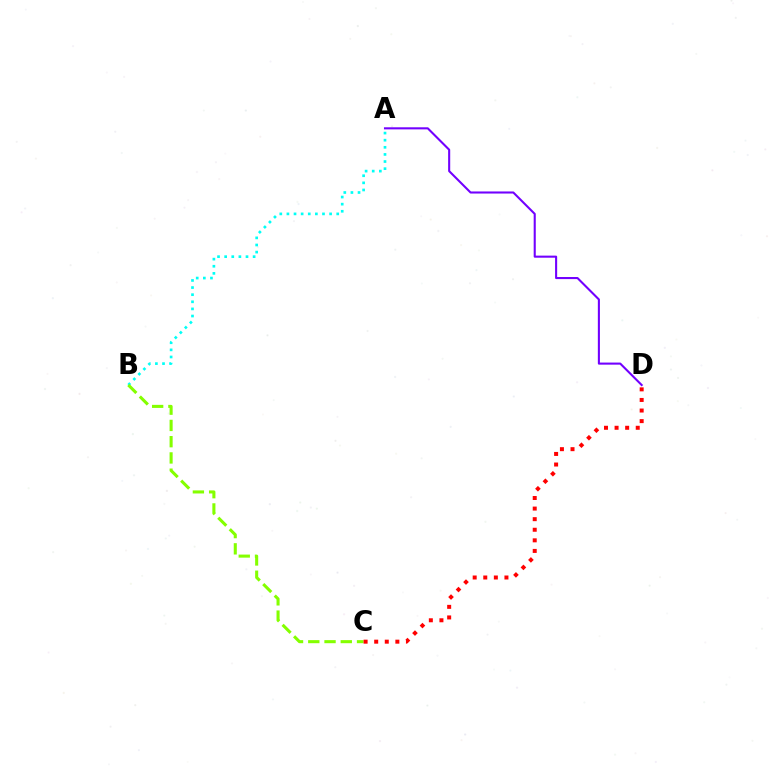{('A', 'B'): [{'color': '#00fff6', 'line_style': 'dotted', 'thickness': 1.93}], ('A', 'D'): [{'color': '#7200ff', 'line_style': 'solid', 'thickness': 1.5}], ('B', 'C'): [{'color': '#84ff00', 'line_style': 'dashed', 'thickness': 2.21}], ('C', 'D'): [{'color': '#ff0000', 'line_style': 'dotted', 'thickness': 2.88}]}